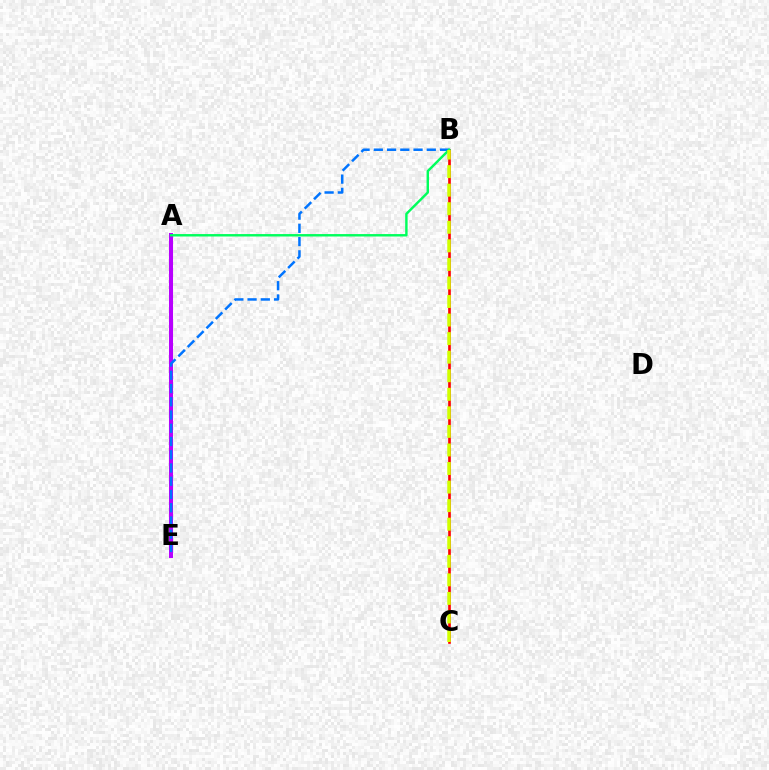{('A', 'E'): [{'color': '#b900ff', 'line_style': 'solid', 'thickness': 2.92}], ('B', 'E'): [{'color': '#0074ff', 'line_style': 'dashed', 'thickness': 1.8}], ('B', 'C'): [{'color': '#ff0000', 'line_style': 'solid', 'thickness': 1.91}, {'color': '#d1ff00', 'line_style': 'dashed', 'thickness': 2.52}], ('A', 'B'): [{'color': '#00ff5c', 'line_style': 'solid', 'thickness': 1.75}]}